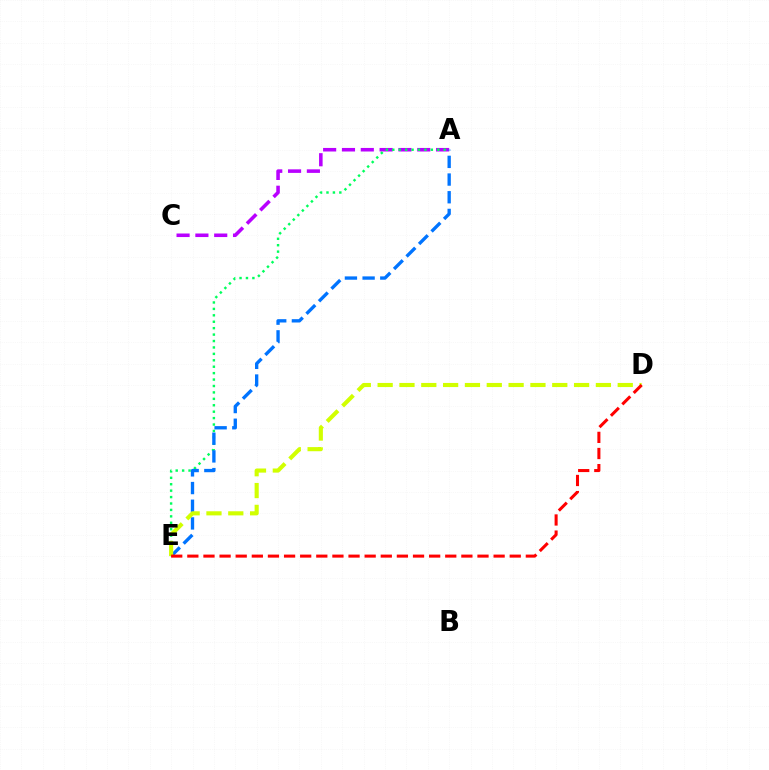{('A', 'C'): [{'color': '#b900ff', 'line_style': 'dashed', 'thickness': 2.56}], ('A', 'E'): [{'color': '#00ff5c', 'line_style': 'dotted', 'thickness': 1.75}, {'color': '#0074ff', 'line_style': 'dashed', 'thickness': 2.4}], ('D', 'E'): [{'color': '#d1ff00', 'line_style': 'dashed', 'thickness': 2.97}, {'color': '#ff0000', 'line_style': 'dashed', 'thickness': 2.19}]}